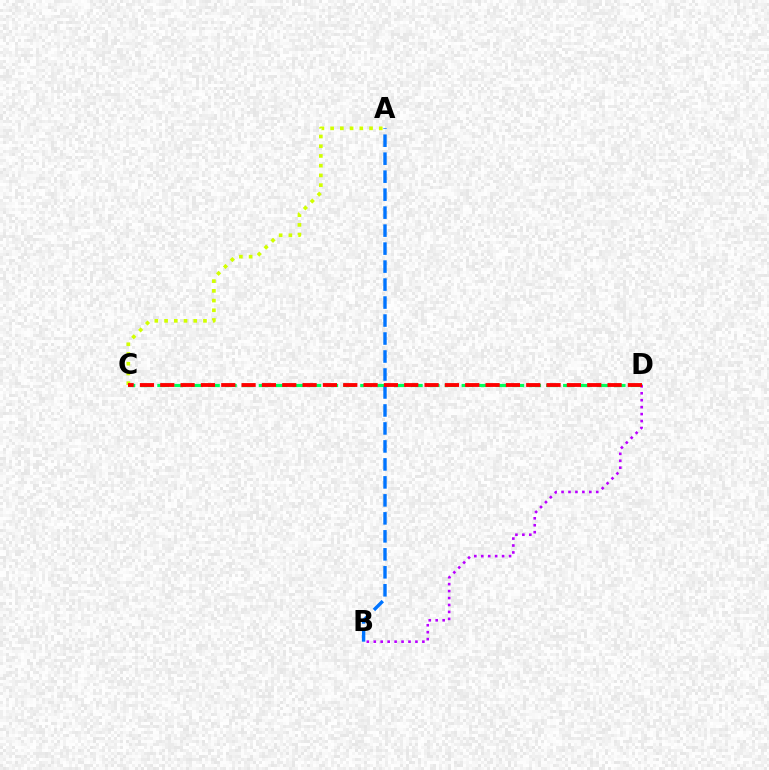{('C', 'D'): [{'color': '#00ff5c', 'line_style': 'dashed', 'thickness': 2.3}, {'color': '#ff0000', 'line_style': 'dashed', 'thickness': 2.76}], ('B', 'D'): [{'color': '#b900ff', 'line_style': 'dotted', 'thickness': 1.89}], ('A', 'B'): [{'color': '#0074ff', 'line_style': 'dashed', 'thickness': 2.44}], ('A', 'C'): [{'color': '#d1ff00', 'line_style': 'dotted', 'thickness': 2.64}]}